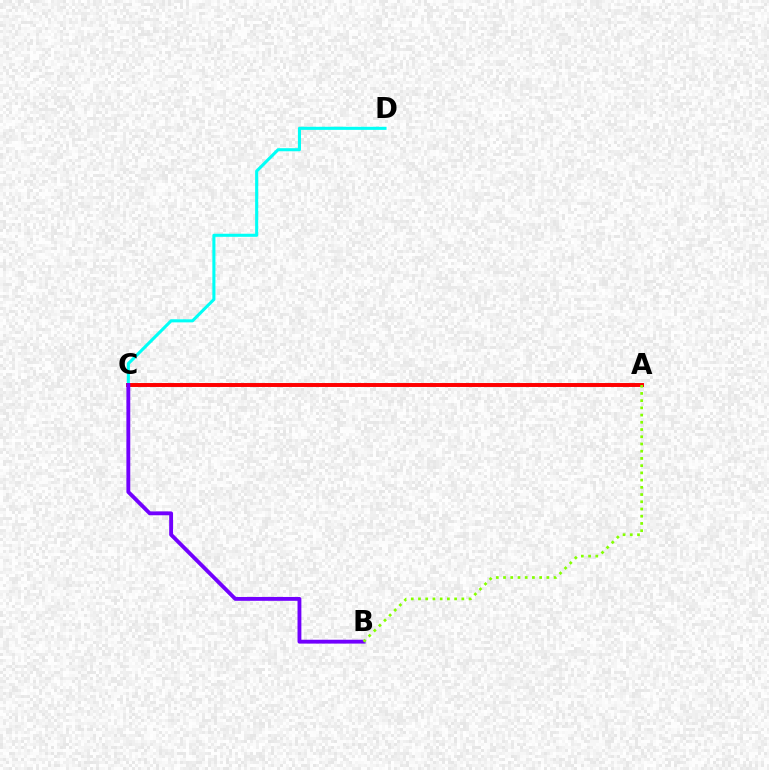{('C', 'D'): [{'color': '#00fff6', 'line_style': 'solid', 'thickness': 2.21}], ('A', 'C'): [{'color': '#ff0000', 'line_style': 'solid', 'thickness': 2.83}], ('B', 'C'): [{'color': '#7200ff', 'line_style': 'solid', 'thickness': 2.77}], ('A', 'B'): [{'color': '#84ff00', 'line_style': 'dotted', 'thickness': 1.96}]}